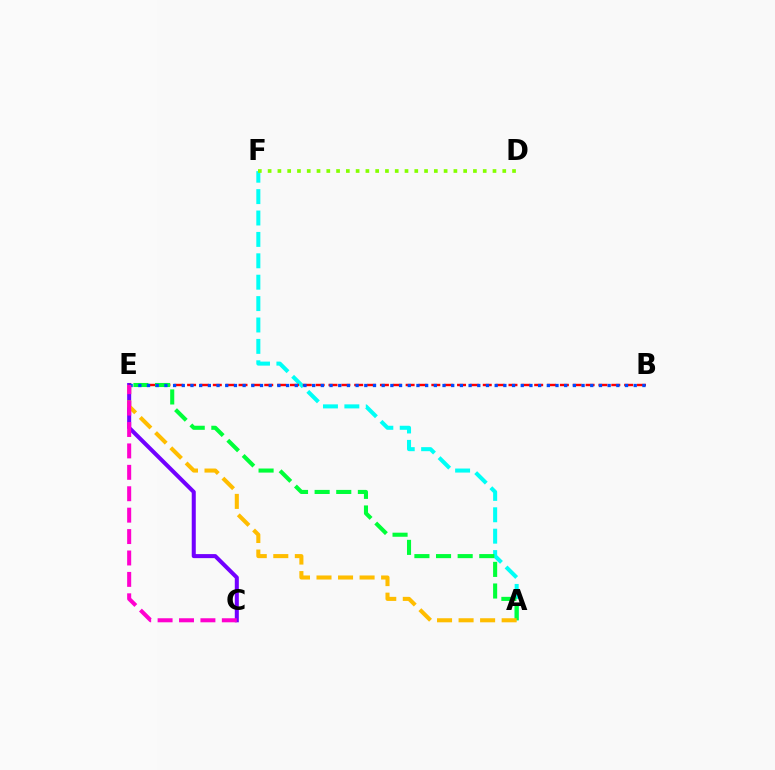{('C', 'E'): [{'color': '#7200ff', 'line_style': 'solid', 'thickness': 2.91}, {'color': '#ff00cf', 'line_style': 'dashed', 'thickness': 2.91}], ('A', 'F'): [{'color': '#00fff6', 'line_style': 'dashed', 'thickness': 2.91}], ('B', 'E'): [{'color': '#ff0000', 'line_style': 'dashed', 'thickness': 1.75}, {'color': '#004bff', 'line_style': 'dotted', 'thickness': 2.36}], ('A', 'E'): [{'color': '#00ff39', 'line_style': 'dashed', 'thickness': 2.94}, {'color': '#ffbd00', 'line_style': 'dashed', 'thickness': 2.93}], ('D', 'F'): [{'color': '#84ff00', 'line_style': 'dotted', 'thickness': 2.66}]}